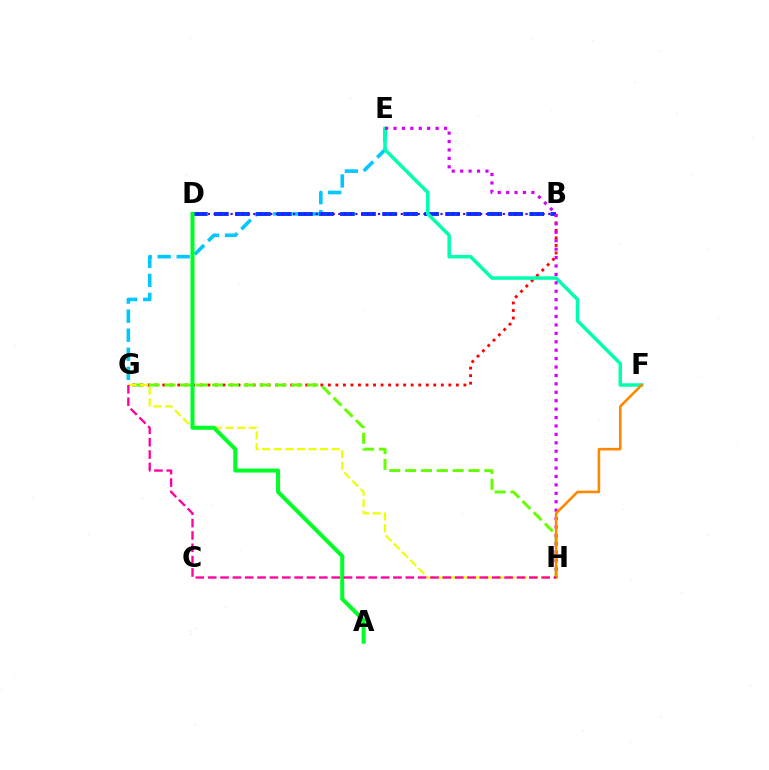{('B', 'G'): [{'color': '#ff0000', 'line_style': 'dotted', 'thickness': 2.05}], ('G', 'H'): [{'color': '#66ff00', 'line_style': 'dashed', 'thickness': 2.15}, {'color': '#eeff00', 'line_style': 'dashed', 'thickness': 1.57}, {'color': '#ff00a0', 'line_style': 'dashed', 'thickness': 1.68}], ('E', 'G'): [{'color': '#00c7ff', 'line_style': 'dashed', 'thickness': 2.59}], ('B', 'D'): [{'color': '#003fff', 'line_style': 'dashed', 'thickness': 2.86}, {'color': '#4f00ff', 'line_style': 'dotted', 'thickness': 1.54}], ('E', 'F'): [{'color': '#00ffaf', 'line_style': 'solid', 'thickness': 2.51}], ('E', 'H'): [{'color': '#d600ff', 'line_style': 'dotted', 'thickness': 2.29}], ('F', 'H'): [{'color': '#ff8800', 'line_style': 'solid', 'thickness': 1.86}], ('A', 'D'): [{'color': '#00ff27', 'line_style': 'solid', 'thickness': 2.89}]}